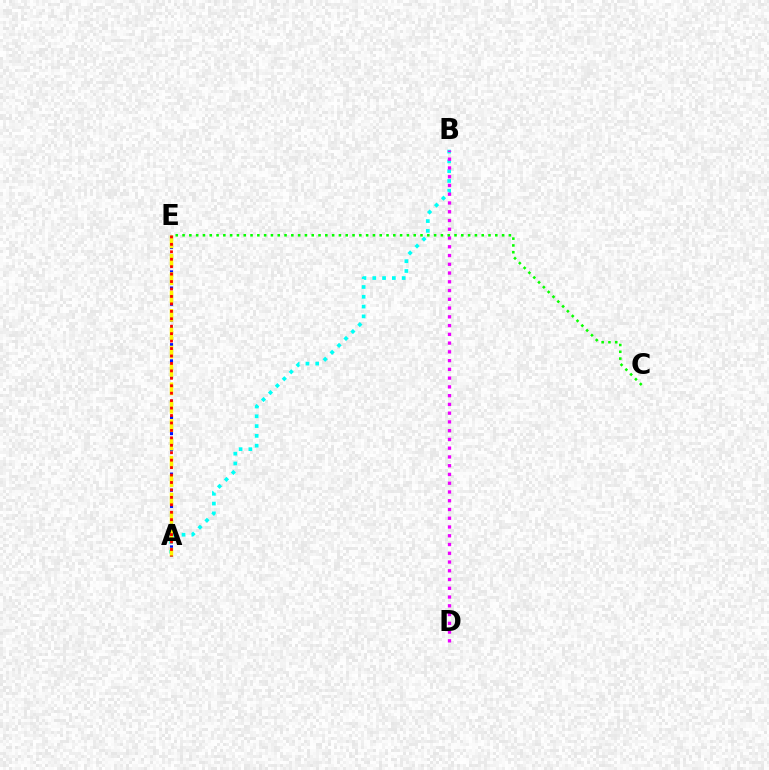{('A', 'E'): [{'color': '#0010ff', 'line_style': 'dotted', 'thickness': 2.2}, {'color': '#fcf500', 'line_style': 'dashed', 'thickness': 2.5}, {'color': '#ff0000', 'line_style': 'dotted', 'thickness': 2.02}], ('A', 'B'): [{'color': '#00fff6', 'line_style': 'dotted', 'thickness': 2.66}], ('B', 'D'): [{'color': '#ee00ff', 'line_style': 'dotted', 'thickness': 2.38}], ('C', 'E'): [{'color': '#08ff00', 'line_style': 'dotted', 'thickness': 1.85}]}